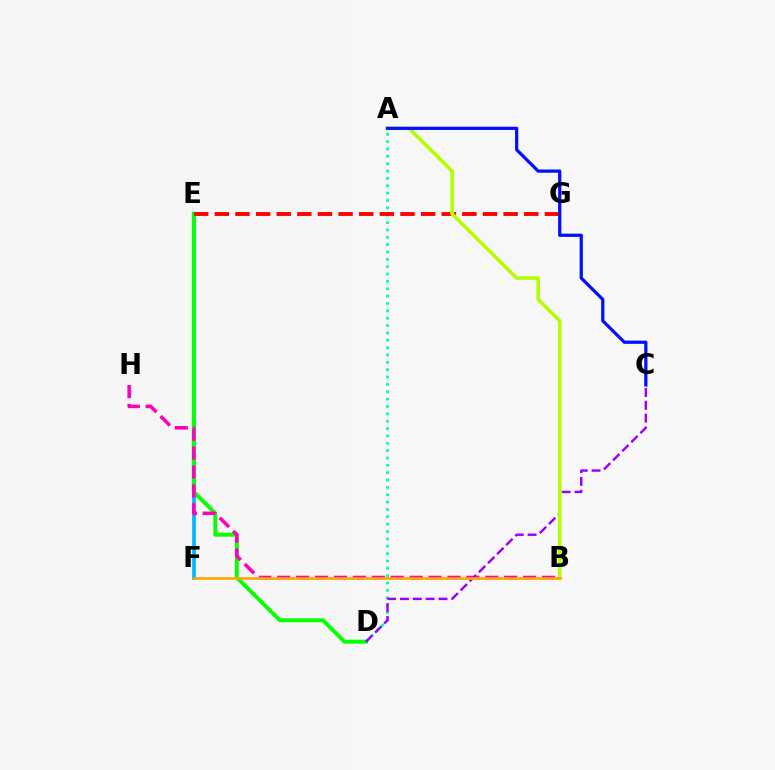{('E', 'F'): [{'color': '#00b5ff', 'line_style': 'solid', 'thickness': 2.65}], ('A', 'D'): [{'color': '#00ff9d', 'line_style': 'dotted', 'thickness': 2.0}], ('D', 'E'): [{'color': '#08ff00', 'line_style': 'solid', 'thickness': 2.82}], ('B', 'H'): [{'color': '#ff00bd', 'line_style': 'dashed', 'thickness': 2.57}], ('C', 'D'): [{'color': '#9b00ff', 'line_style': 'dashed', 'thickness': 1.74}], ('E', 'G'): [{'color': '#ff0000', 'line_style': 'dashed', 'thickness': 2.8}], ('A', 'B'): [{'color': '#b3ff00', 'line_style': 'solid', 'thickness': 2.59}], ('B', 'F'): [{'color': '#ffa500', 'line_style': 'solid', 'thickness': 1.92}], ('A', 'C'): [{'color': '#0010ff', 'line_style': 'solid', 'thickness': 2.33}]}